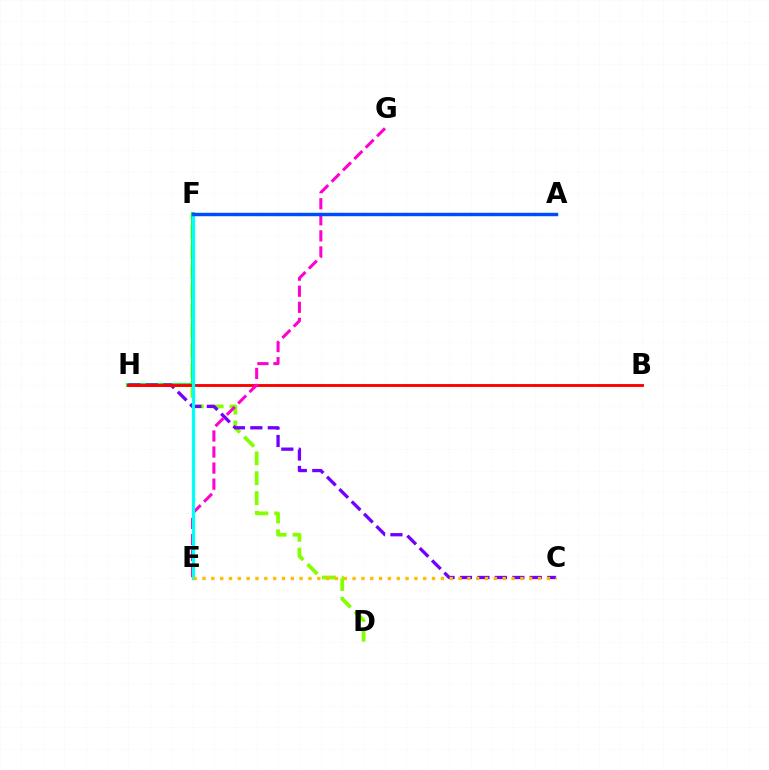{('D', 'F'): [{'color': '#84ff00', 'line_style': 'dashed', 'thickness': 2.7}], ('F', 'H'): [{'color': '#00ff39', 'line_style': 'solid', 'thickness': 2.84}], ('C', 'H'): [{'color': '#7200ff', 'line_style': 'dashed', 'thickness': 2.37}], ('B', 'H'): [{'color': '#ff0000', 'line_style': 'solid', 'thickness': 2.07}], ('E', 'G'): [{'color': '#ff00cf', 'line_style': 'dashed', 'thickness': 2.18}], ('E', 'F'): [{'color': '#00fff6', 'line_style': 'solid', 'thickness': 2.33}], ('A', 'F'): [{'color': '#004bff', 'line_style': 'solid', 'thickness': 2.48}], ('C', 'E'): [{'color': '#ffbd00', 'line_style': 'dotted', 'thickness': 2.4}]}